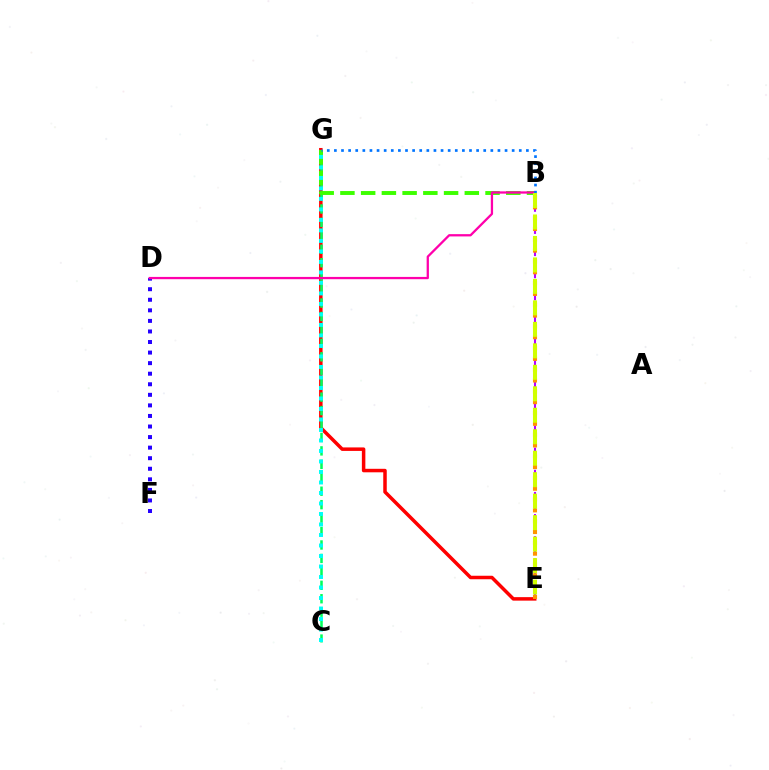{('E', 'G'): [{'color': '#ff0000', 'line_style': 'solid', 'thickness': 2.52}], ('C', 'G'): [{'color': '#00ff5c', 'line_style': 'dashed', 'thickness': 1.83}, {'color': '#00fff6', 'line_style': 'dotted', 'thickness': 2.85}], ('D', 'F'): [{'color': '#2500ff', 'line_style': 'dotted', 'thickness': 2.87}], ('B', 'G'): [{'color': '#3dff00', 'line_style': 'dashed', 'thickness': 2.82}, {'color': '#0074ff', 'line_style': 'dotted', 'thickness': 1.93}], ('B', 'D'): [{'color': '#ff00ac', 'line_style': 'solid', 'thickness': 1.64}], ('B', 'E'): [{'color': '#b900ff', 'line_style': 'dashed', 'thickness': 1.5}, {'color': '#ff9400', 'line_style': 'dotted', 'thickness': 2.94}, {'color': '#d1ff00', 'line_style': 'dashed', 'thickness': 2.92}]}